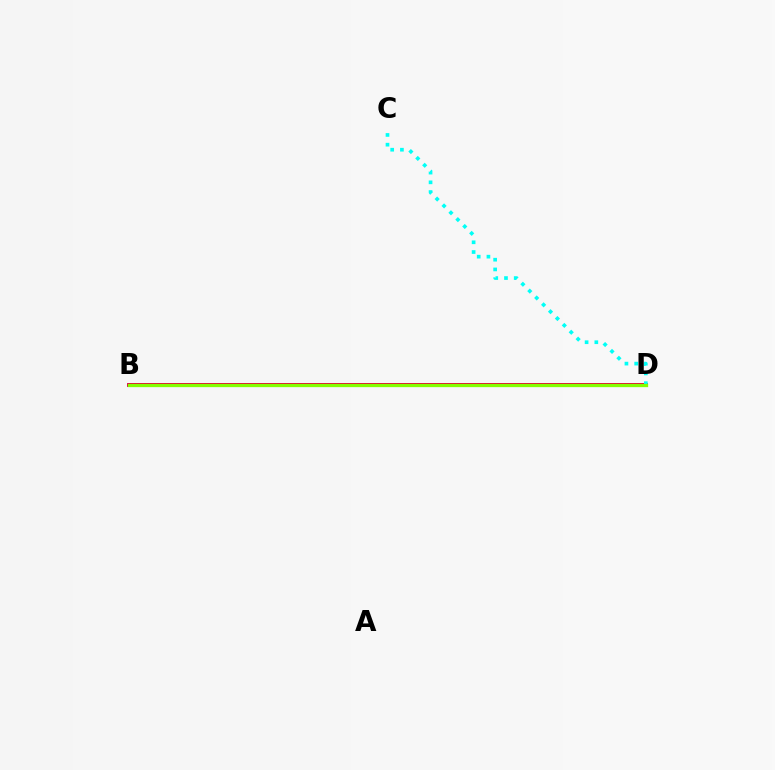{('B', 'D'): [{'color': '#7200ff', 'line_style': 'solid', 'thickness': 2.64}, {'color': '#ff0000', 'line_style': 'solid', 'thickness': 2.55}, {'color': '#84ff00', 'line_style': 'solid', 'thickness': 2.36}], ('C', 'D'): [{'color': '#00fff6', 'line_style': 'dotted', 'thickness': 2.64}]}